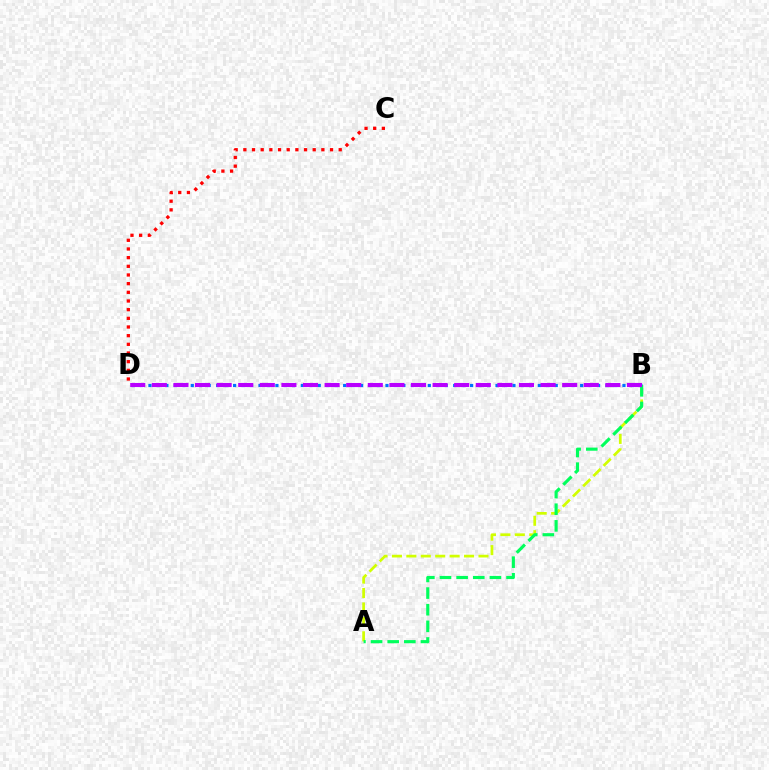{('A', 'B'): [{'color': '#d1ff00', 'line_style': 'dashed', 'thickness': 1.96}, {'color': '#00ff5c', 'line_style': 'dashed', 'thickness': 2.26}], ('B', 'D'): [{'color': '#0074ff', 'line_style': 'dotted', 'thickness': 2.3}, {'color': '#b900ff', 'line_style': 'dashed', 'thickness': 2.93}], ('C', 'D'): [{'color': '#ff0000', 'line_style': 'dotted', 'thickness': 2.36}]}